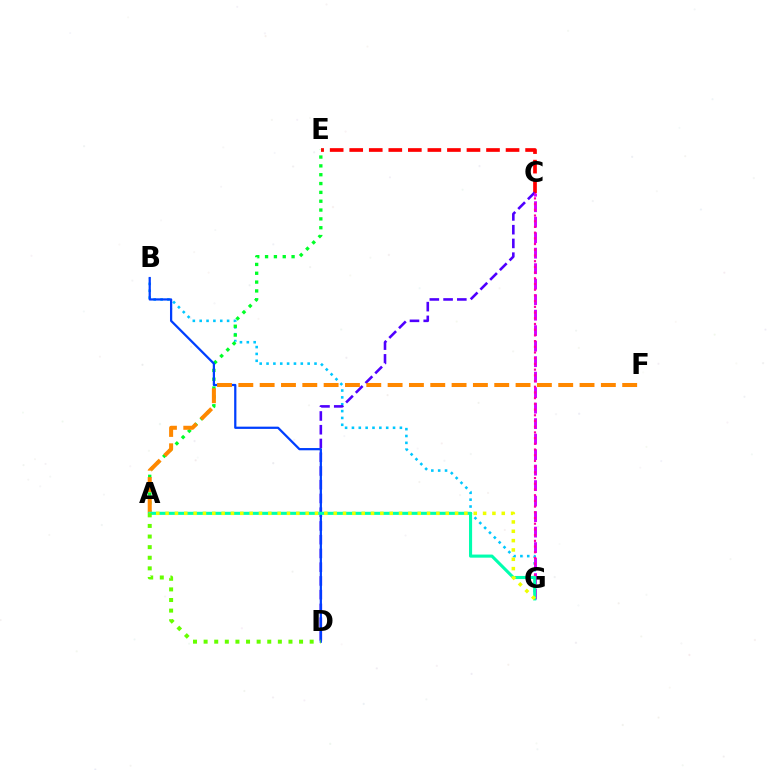{('C', 'E'): [{'color': '#ff0000', 'line_style': 'dashed', 'thickness': 2.65}], ('B', 'G'): [{'color': '#00c7ff', 'line_style': 'dotted', 'thickness': 1.86}], ('A', 'E'): [{'color': '#00ff27', 'line_style': 'dotted', 'thickness': 2.4}], ('C', 'D'): [{'color': '#4f00ff', 'line_style': 'dashed', 'thickness': 1.87}], ('C', 'G'): [{'color': '#d600ff', 'line_style': 'dashed', 'thickness': 2.11}, {'color': '#ff00a0', 'line_style': 'dotted', 'thickness': 1.55}], ('B', 'D'): [{'color': '#003fff', 'line_style': 'solid', 'thickness': 1.62}], ('A', 'F'): [{'color': '#ff8800', 'line_style': 'dashed', 'thickness': 2.9}], ('A', 'G'): [{'color': '#00ffaf', 'line_style': 'solid', 'thickness': 2.23}, {'color': '#eeff00', 'line_style': 'dotted', 'thickness': 2.54}], ('A', 'D'): [{'color': '#66ff00', 'line_style': 'dotted', 'thickness': 2.88}]}